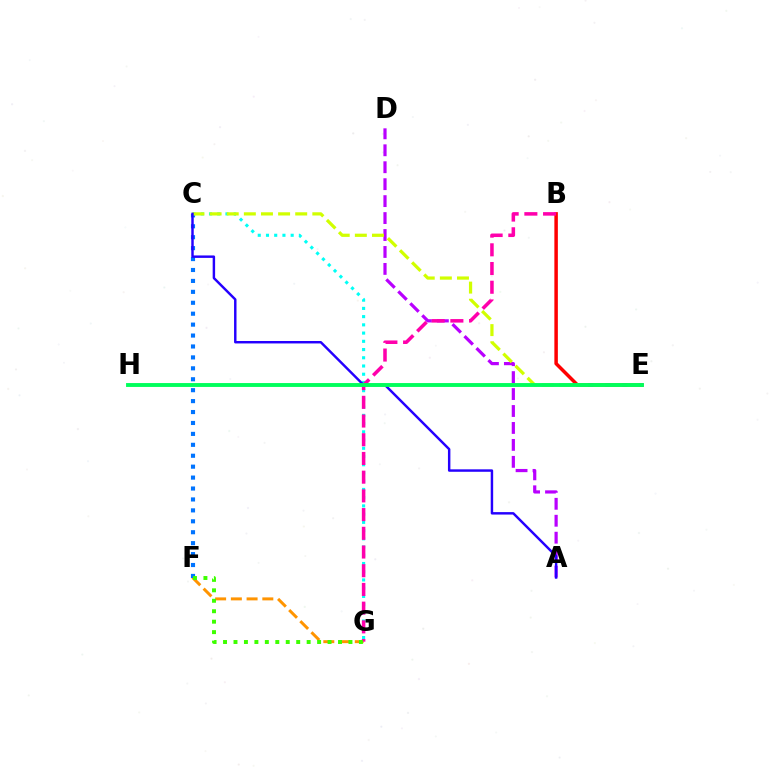{('B', 'E'): [{'color': '#ff0000', 'line_style': 'solid', 'thickness': 2.52}], ('A', 'D'): [{'color': '#b900ff', 'line_style': 'dashed', 'thickness': 2.3}], ('F', 'G'): [{'color': '#ff9400', 'line_style': 'dashed', 'thickness': 2.14}, {'color': '#3dff00', 'line_style': 'dotted', 'thickness': 2.84}], ('C', 'F'): [{'color': '#0074ff', 'line_style': 'dotted', 'thickness': 2.97}], ('C', 'G'): [{'color': '#00fff6', 'line_style': 'dotted', 'thickness': 2.24}], ('C', 'E'): [{'color': '#d1ff00', 'line_style': 'dashed', 'thickness': 2.33}], ('B', 'G'): [{'color': '#ff00ac', 'line_style': 'dashed', 'thickness': 2.54}], ('A', 'C'): [{'color': '#2500ff', 'line_style': 'solid', 'thickness': 1.76}], ('E', 'H'): [{'color': '#00ff5c', 'line_style': 'solid', 'thickness': 2.8}]}